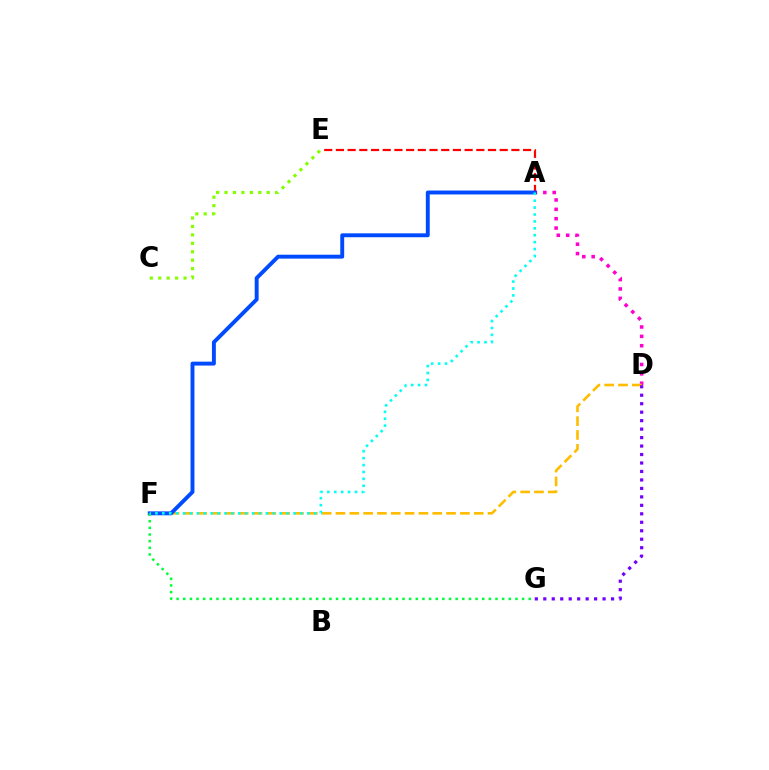{('A', 'D'): [{'color': '#ff00cf', 'line_style': 'dotted', 'thickness': 2.55}], ('C', 'E'): [{'color': '#84ff00', 'line_style': 'dotted', 'thickness': 2.29}], ('D', 'F'): [{'color': '#ffbd00', 'line_style': 'dashed', 'thickness': 1.88}], ('A', 'E'): [{'color': '#ff0000', 'line_style': 'dashed', 'thickness': 1.59}], ('A', 'F'): [{'color': '#004bff', 'line_style': 'solid', 'thickness': 2.81}, {'color': '#00fff6', 'line_style': 'dotted', 'thickness': 1.88}], ('F', 'G'): [{'color': '#00ff39', 'line_style': 'dotted', 'thickness': 1.81}], ('D', 'G'): [{'color': '#7200ff', 'line_style': 'dotted', 'thickness': 2.3}]}